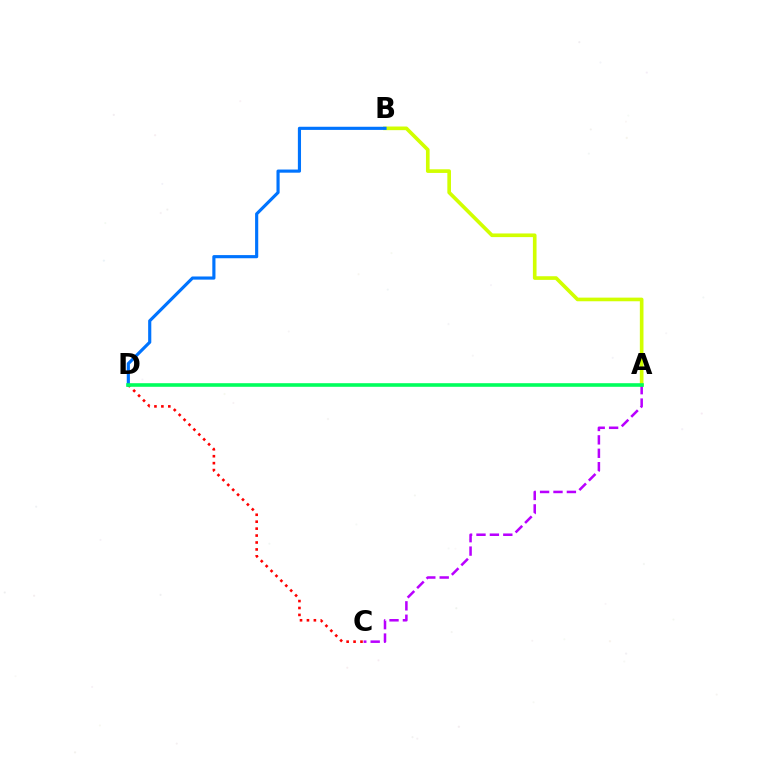{('C', 'D'): [{'color': '#ff0000', 'line_style': 'dotted', 'thickness': 1.88}], ('A', 'B'): [{'color': '#d1ff00', 'line_style': 'solid', 'thickness': 2.62}], ('A', 'C'): [{'color': '#b900ff', 'line_style': 'dashed', 'thickness': 1.82}], ('B', 'D'): [{'color': '#0074ff', 'line_style': 'solid', 'thickness': 2.27}], ('A', 'D'): [{'color': '#00ff5c', 'line_style': 'solid', 'thickness': 2.59}]}